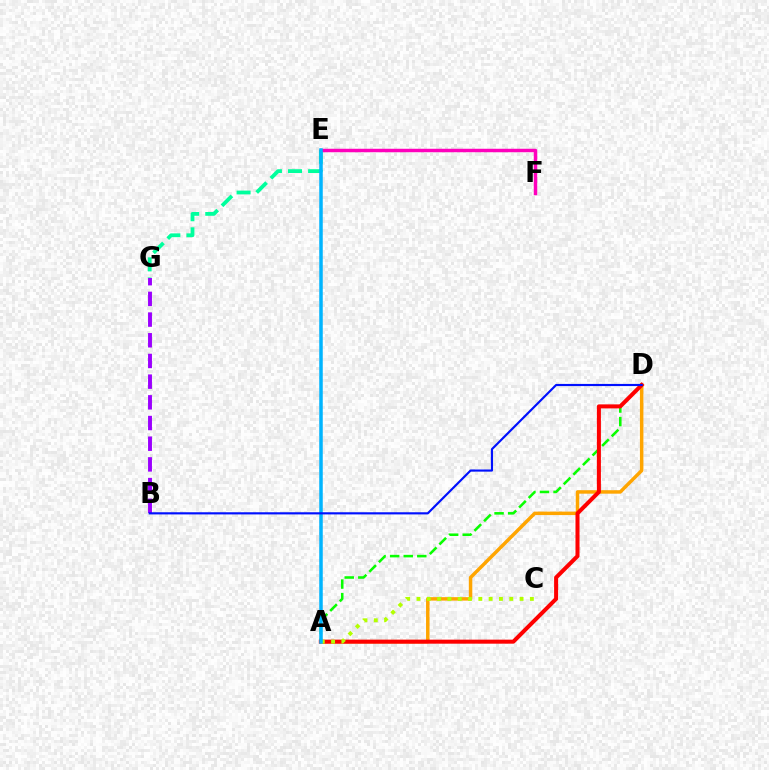{('A', 'D'): [{'color': '#08ff00', 'line_style': 'dashed', 'thickness': 1.84}, {'color': '#ffa500', 'line_style': 'solid', 'thickness': 2.5}, {'color': '#ff0000', 'line_style': 'solid', 'thickness': 2.9}], ('E', 'G'): [{'color': '#00ff9d', 'line_style': 'dashed', 'thickness': 2.73}], ('B', 'G'): [{'color': '#9b00ff', 'line_style': 'dashed', 'thickness': 2.81}], ('E', 'F'): [{'color': '#ff00bd', 'line_style': 'solid', 'thickness': 2.5}], ('A', 'C'): [{'color': '#b3ff00', 'line_style': 'dotted', 'thickness': 2.8}], ('A', 'E'): [{'color': '#00b5ff', 'line_style': 'solid', 'thickness': 2.53}], ('B', 'D'): [{'color': '#0010ff', 'line_style': 'solid', 'thickness': 1.55}]}